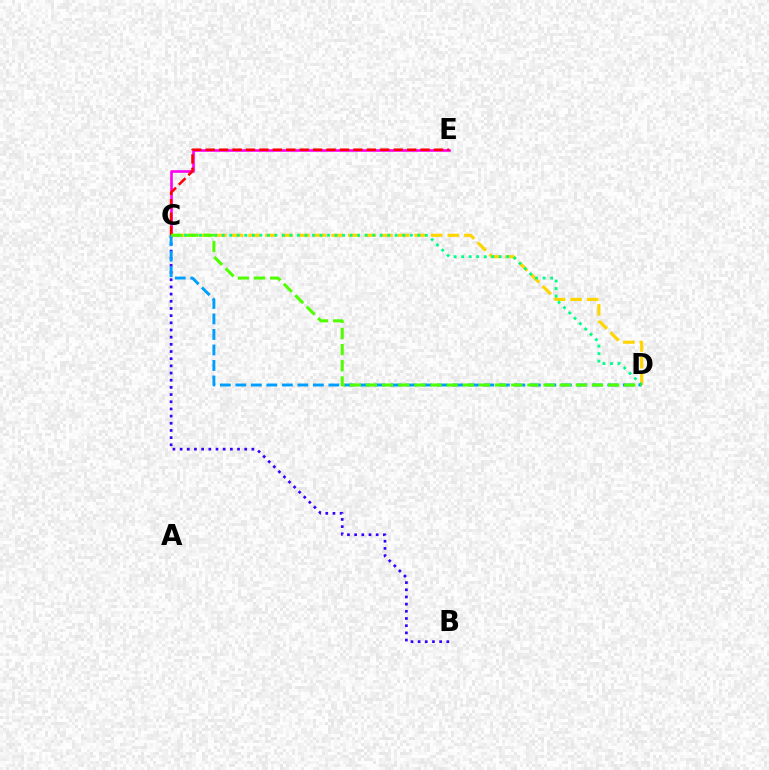{('B', 'C'): [{'color': '#3700ff', 'line_style': 'dotted', 'thickness': 1.95}], ('C', 'E'): [{'color': '#ff00ed', 'line_style': 'solid', 'thickness': 1.9}, {'color': '#ff0000', 'line_style': 'dashed', 'thickness': 1.82}], ('C', 'D'): [{'color': '#ffd500', 'line_style': 'dashed', 'thickness': 2.25}, {'color': '#00ff86', 'line_style': 'dotted', 'thickness': 2.04}, {'color': '#009eff', 'line_style': 'dashed', 'thickness': 2.11}, {'color': '#4fff00', 'line_style': 'dashed', 'thickness': 2.19}]}